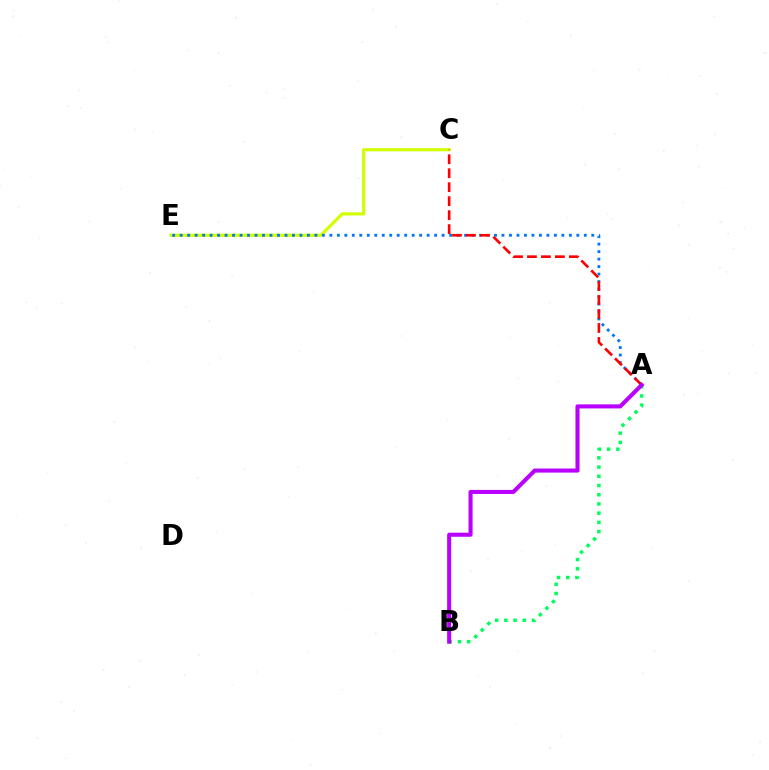{('C', 'E'): [{'color': '#d1ff00', 'line_style': 'solid', 'thickness': 2.28}], ('A', 'E'): [{'color': '#0074ff', 'line_style': 'dotted', 'thickness': 2.03}], ('A', 'C'): [{'color': '#ff0000', 'line_style': 'dashed', 'thickness': 1.9}], ('A', 'B'): [{'color': '#00ff5c', 'line_style': 'dotted', 'thickness': 2.5}, {'color': '#b900ff', 'line_style': 'solid', 'thickness': 2.93}]}